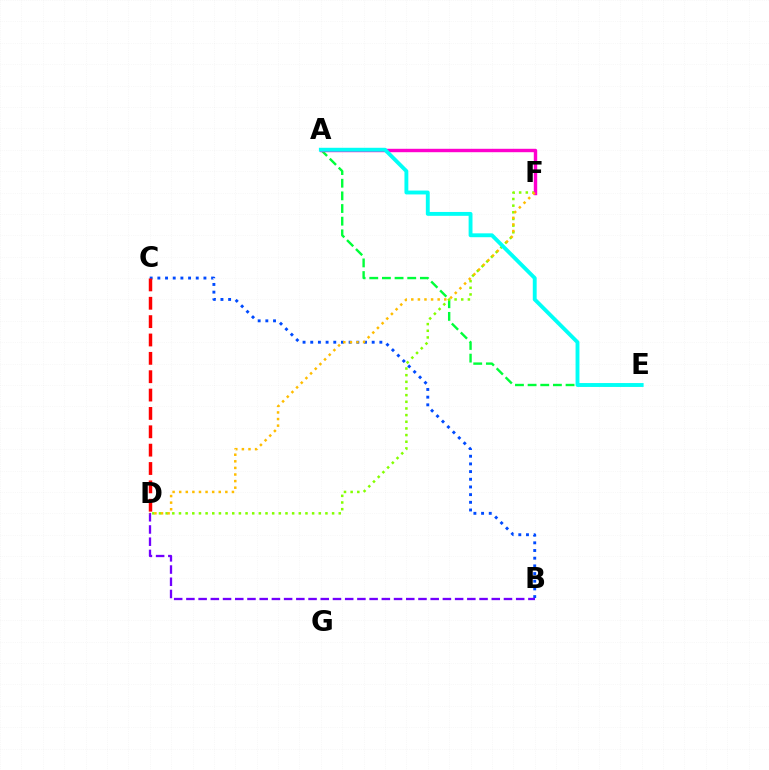{('A', 'E'): [{'color': '#00ff39', 'line_style': 'dashed', 'thickness': 1.72}, {'color': '#00fff6', 'line_style': 'solid', 'thickness': 2.79}], ('B', 'C'): [{'color': '#004bff', 'line_style': 'dotted', 'thickness': 2.09}], ('D', 'F'): [{'color': '#84ff00', 'line_style': 'dotted', 'thickness': 1.81}, {'color': '#ffbd00', 'line_style': 'dotted', 'thickness': 1.79}], ('A', 'F'): [{'color': '#ff00cf', 'line_style': 'solid', 'thickness': 2.46}], ('B', 'D'): [{'color': '#7200ff', 'line_style': 'dashed', 'thickness': 1.66}], ('C', 'D'): [{'color': '#ff0000', 'line_style': 'dashed', 'thickness': 2.49}]}